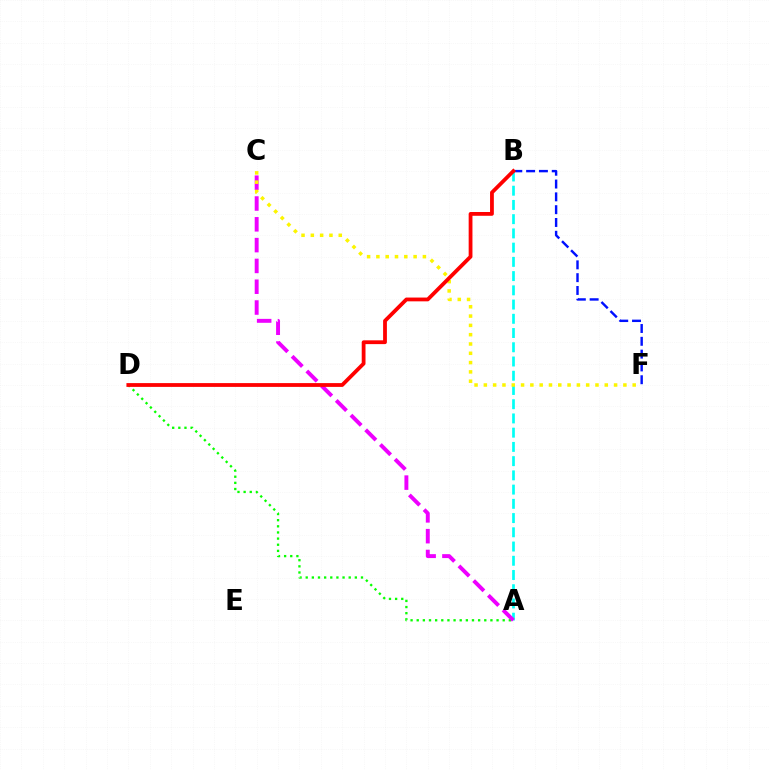{('A', 'B'): [{'color': '#00fff6', 'line_style': 'dashed', 'thickness': 1.93}], ('A', 'D'): [{'color': '#08ff00', 'line_style': 'dotted', 'thickness': 1.67}], ('A', 'C'): [{'color': '#ee00ff', 'line_style': 'dashed', 'thickness': 2.83}], ('B', 'F'): [{'color': '#0010ff', 'line_style': 'dashed', 'thickness': 1.74}], ('C', 'F'): [{'color': '#fcf500', 'line_style': 'dotted', 'thickness': 2.53}], ('B', 'D'): [{'color': '#ff0000', 'line_style': 'solid', 'thickness': 2.73}]}